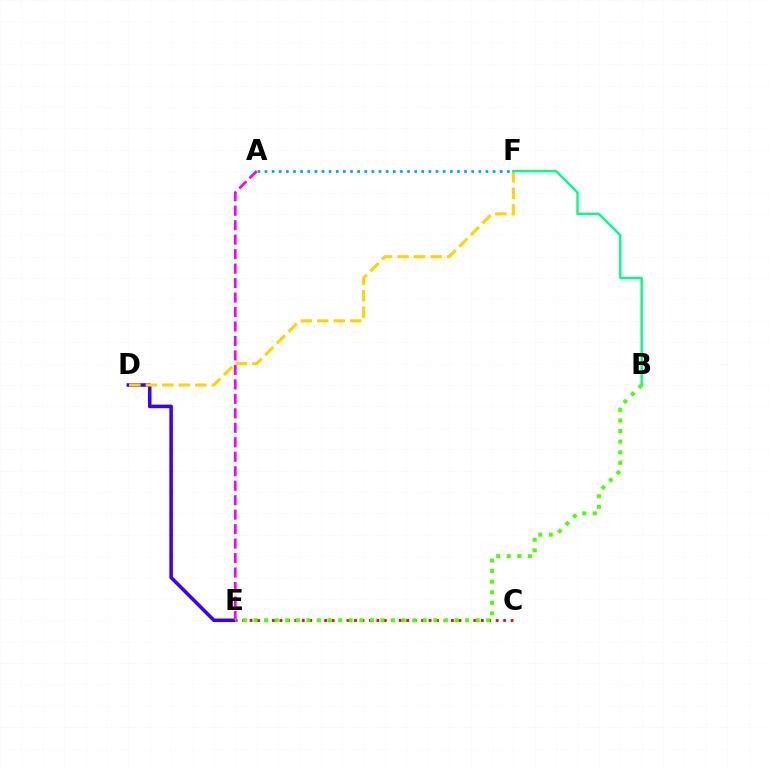{('D', 'E'): [{'color': '#3700ff', 'line_style': 'solid', 'thickness': 2.56}], ('A', 'E'): [{'color': '#ff00ed', 'line_style': 'dashed', 'thickness': 1.97}], ('D', 'F'): [{'color': '#ffd500', 'line_style': 'dashed', 'thickness': 2.24}], ('B', 'F'): [{'color': '#00ff86', 'line_style': 'solid', 'thickness': 1.74}], ('A', 'F'): [{'color': '#009eff', 'line_style': 'dotted', 'thickness': 1.94}], ('C', 'E'): [{'color': '#ff0000', 'line_style': 'dotted', 'thickness': 2.03}], ('B', 'E'): [{'color': '#4fff00', 'line_style': 'dotted', 'thickness': 2.87}]}